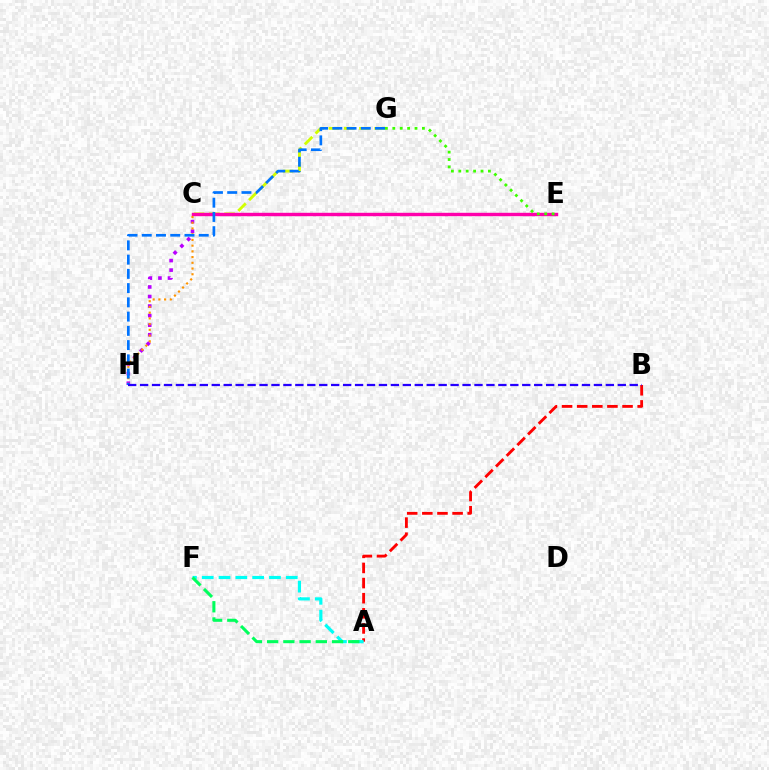{('C', 'H'): [{'color': '#b900ff', 'line_style': 'dotted', 'thickness': 2.6}, {'color': '#ff9400', 'line_style': 'dotted', 'thickness': 1.55}], ('C', 'G'): [{'color': '#d1ff00', 'line_style': 'dashed', 'thickness': 2.07}], ('C', 'E'): [{'color': '#ff00ac', 'line_style': 'solid', 'thickness': 2.45}], ('A', 'B'): [{'color': '#ff0000', 'line_style': 'dashed', 'thickness': 2.05}], ('G', 'H'): [{'color': '#0074ff', 'line_style': 'dashed', 'thickness': 1.94}], ('B', 'H'): [{'color': '#2500ff', 'line_style': 'dashed', 'thickness': 1.62}], ('A', 'F'): [{'color': '#00fff6', 'line_style': 'dashed', 'thickness': 2.28}, {'color': '#00ff5c', 'line_style': 'dashed', 'thickness': 2.2}], ('E', 'G'): [{'color': '#3dff00', 'line_style': 'dotted', 'thickness': 2.01}]}